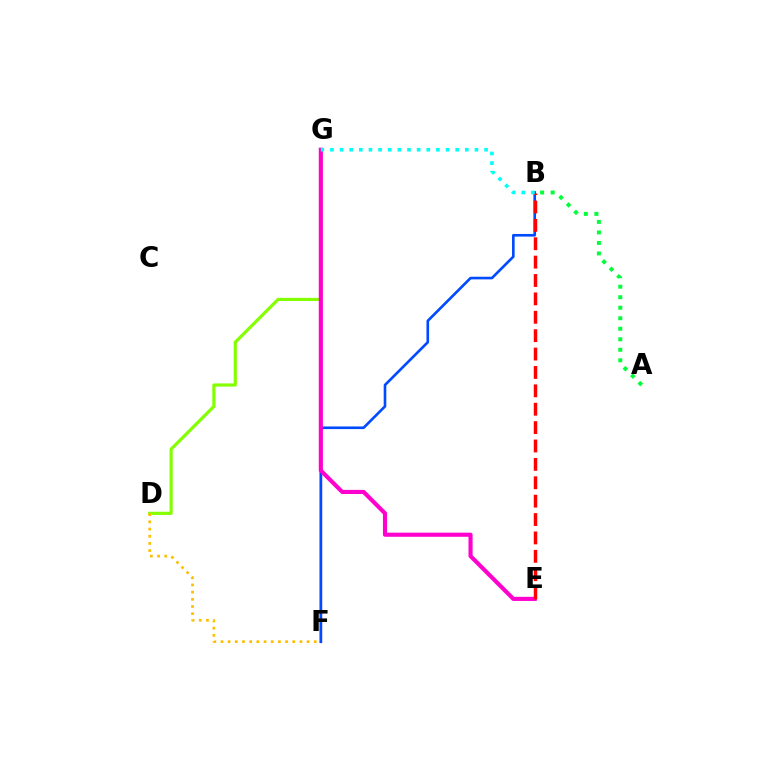{('F', 'G'): [{'color': '#7200ff', 'line_style': 'solid', 'thickness': 1.58}], ('B', 'F'): [{'color': '#004bff', 'line_style': 'solid', 'thickness': 1.9}], ('D', 'G'): [{'color': '#84ff00', 'line_style': 'solid', 'thickness': 2.28}], ('E', 'G'): [{'color': '#ff00cf', 'line_style': 'solid', 'thickness': 2.96}], ('B', 'E'): [{'color': '#ff0000', 'line_style': 'dashed', 'thickness': 2.5}], ('A', 'B'): [{'color': '#00ff39', 'line_style': 'dotted', 'thickness': 2.86}], ('B', 'G'): [{'color': '#00fff6', 'line_style': 'dotted', 'thickness': 2.62}], ('D', 'F'): [{'color': '#ffbd00', 'line_style': 'dotted', 'thickness': 1.95}]}